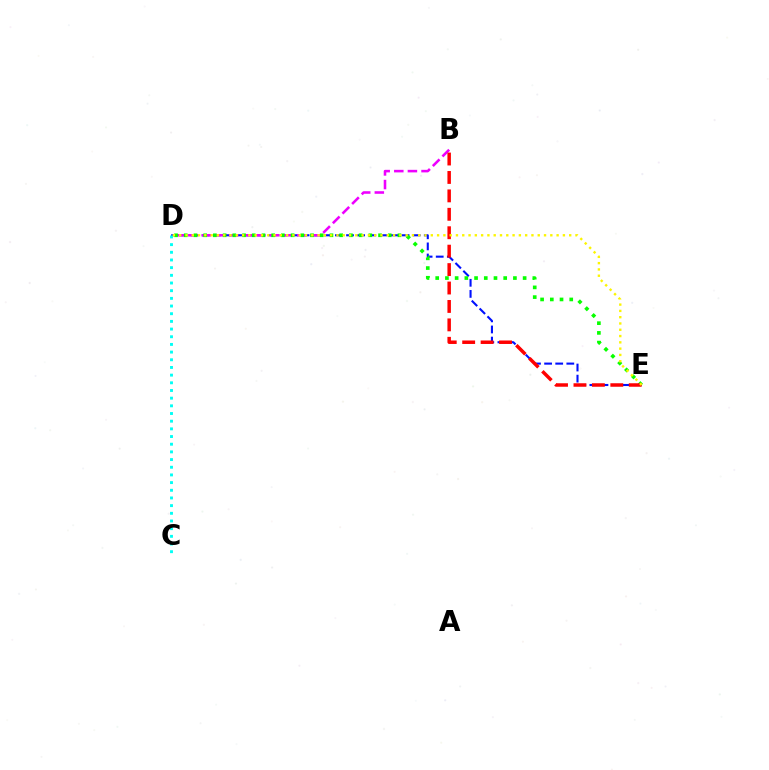{('D', 'E'): [{'color': '#0010ff', 'line_style': 'dashed', 'thickness': 1.51}, {'color': '#08ff00', 'line_style': 'dotted', 'thickness': 2.64}, {'color': '#fcf500', 'line_style': 'dotted', 'thickness': 1.71}], ('B', 'D'): [{'color': '#ee00ff', 'line_style': 'dashed', 'thickness': 1.85}], ('C', 'D'): [{'color': '#00fff6', 'line_style': 'dotted', 'thickness': 2.09}], ('B', 'E'): [{'color': '#ff0000', 'line_style': 'dashed', 'thickness': 2.5}]}